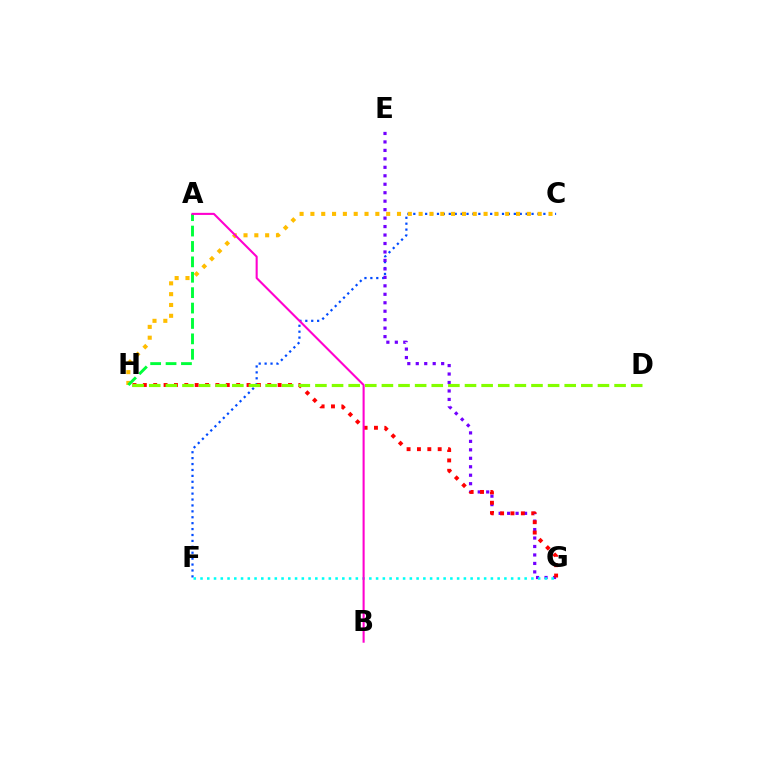{('C', 'F'): [{'color': '#004bff', 'line_style': 'dotted', 'thickness': 1.61}], ('C', 'H'): [{'color': '#ffbd00', 'line_style': 'dotted', 'thickness': 2.94}], ('A', 'H'): [{'color': '#00ff39', 'line_style': 'dashed', 'thickness': 2.09}], ('E', 'G'): [{'color': '#7200ff', 'line_style': 'dotted', 'thickness': 2.3}], ('F', 'G'): [{'color': '#00fff6', 'line_style': 'dotted', 'thickness': 1.83}], ('G', 'H'): [{'color': '#ff0000', 'line_style': 'dotted', 'thickness': 2.82}], ('A', 'B'): [{'color': '#ff00cf', 'line_style': 'solid', 'thickness': 1.5}], ('D', 'H'): [{'color': '#84ff00', 'line_style': 'dashed', 'thickness': 2.26}]}